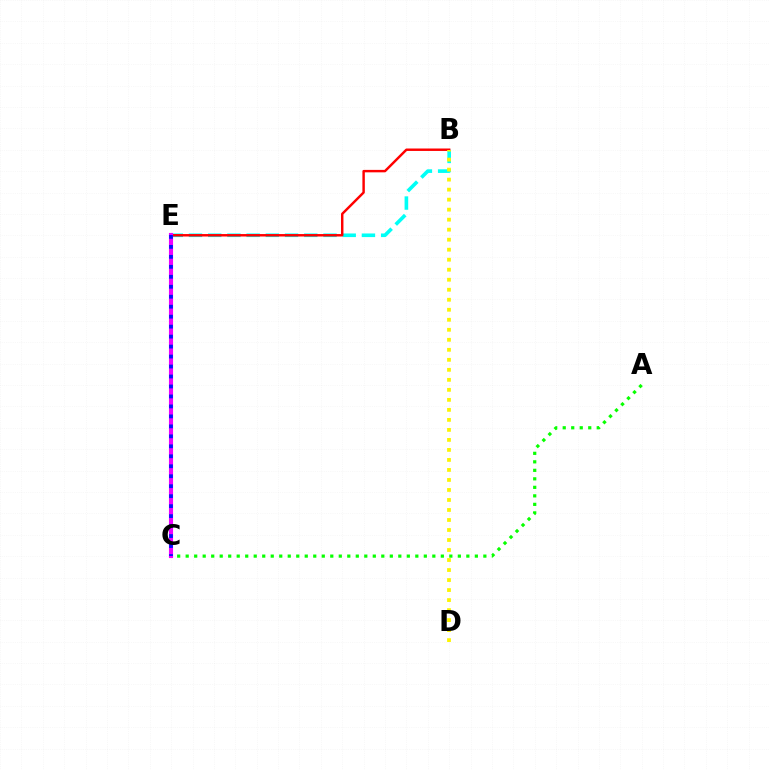{('A', 'C'): [{'color': '#08ff00', 'line_style': 'dotted', 'thickness': 2.31}], ('B', 'E'): [{'color': '#00fff6', 'line_style': 'dashed', 'thickness': 2.61}, {'color': '#ff0000', 'line_style': 'solid', 'thickness': 1.76}], ('B', 'D'): [{'color': '#fcf500', 'line_style': 'dotted', 'thickness': 2.72}], ('C', 'E'): [{'color': '#ee00ff', 'line_style': 'solid', 'thickness': 2.96}, {'color': '#0010ff', 'line_style': 'dotted', 'thickness': 2.71}]}